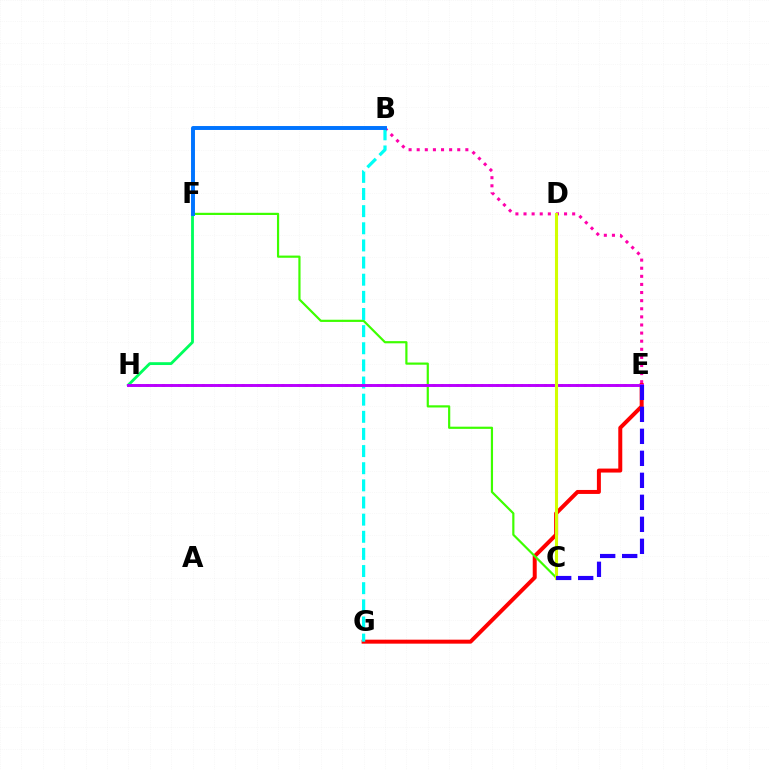{('E', 'G'): [{'color': '#ff0000', 'line_style': 'solid', 'thickness': 2.87}], ('C', 'F'): [{'color': '#3dff00', 'line_style': 'solid', 'thickness': 1.58}], ('B', 'E'): [{'color': '#ff00ac', 'line_style': 'dotted', 'thickness': 2.2}], ('F', 'H'): [{'color': '#00ff5c', 'line_style': 'solid', 'thickness': 2.04}], ('E', 'H'): [{'color': '#ff9400', 'line_style': 'dotted', 'thickness': 2.16}, {'color': '#b900ff', 'line_style': 'solid', 'thickness': 2.12}], ('B', 'G'): [{'color': '#00fff6', 'line_style': 'dashed', 'thickness': 2.33}], ('B', 'F'): [{'color': '#0074ff', 'line_style': 'solid', 'thickness': 2.83}], ('C', 'D'): [{'color': '#d1ff00', 'line_style': 'solid', 'thickness': 2.21}], ('C', 'E'): [{'color': '#2500ff', 'line_style': 'dashed', 'thickness': 2.99}]}